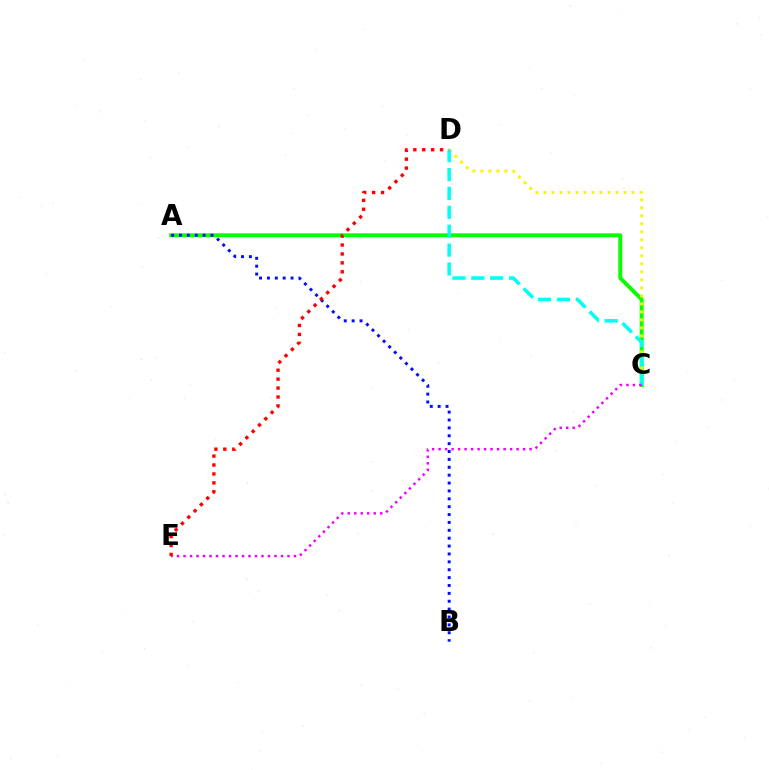{('A', 'C'): [{'color': '#08ff00', 'line_style': 'solid', 'thickness': 2.84}], ('C', 'D'): [{'color': '#fcf500', 'line_style': 'dotted', 'thickness': 2.17}, {'color': '#00fff6', 'line_style': 'dashed', 'thickness': 2.57}], ('C', 'E'): [{'color': '#ee00ff', 'line_style': 'dotted', 'thickness': 1.77}], ('A', 'B'): [{'color': '#0010ff', 'line_style': 'dotted', 'thickness': 2.14}], ('D', 'E'): [{'color': '#ff0000', 'line_style': 'dotted', 'thickness': 2.43}]}